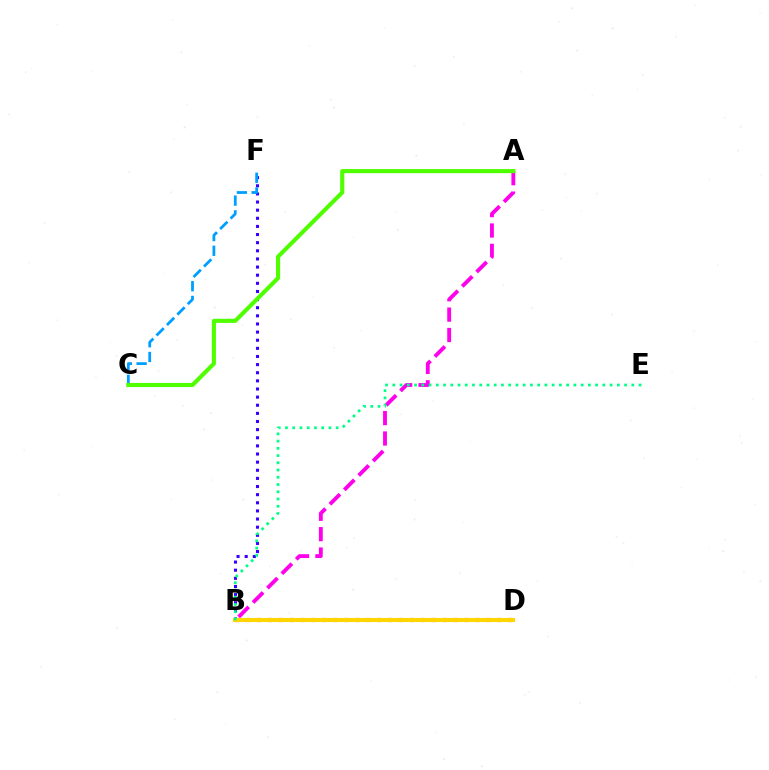{('B', 'F'): [{'color': '#3700ff', 'line_style': 'dotted', 'thickness': 2.21}], ('C', 'F'): [{'color': '#009eff', 'line_style': 'dashed', 'thickness': 2.0}], ('A', 'B'): [{'color': '#ff00ed', 'line_style': 'dashed', 'thickness': 2.77}], ('B', 'D'): [{'color': '#ff0000', 'line_style': 'dotted', 'thickness': 2.97}, {'color': '#ffd500', 'line_style': 'solid', 'thickness': 2.94}], ('A', 'C'): [{'color': '#4fff00', 'line_style': 'solid', 'thickness': 2.96}], ('B', 'E'): [{'color': '#00ff86', 'line_style': 'dotted', 'thickness': 1.97}]}